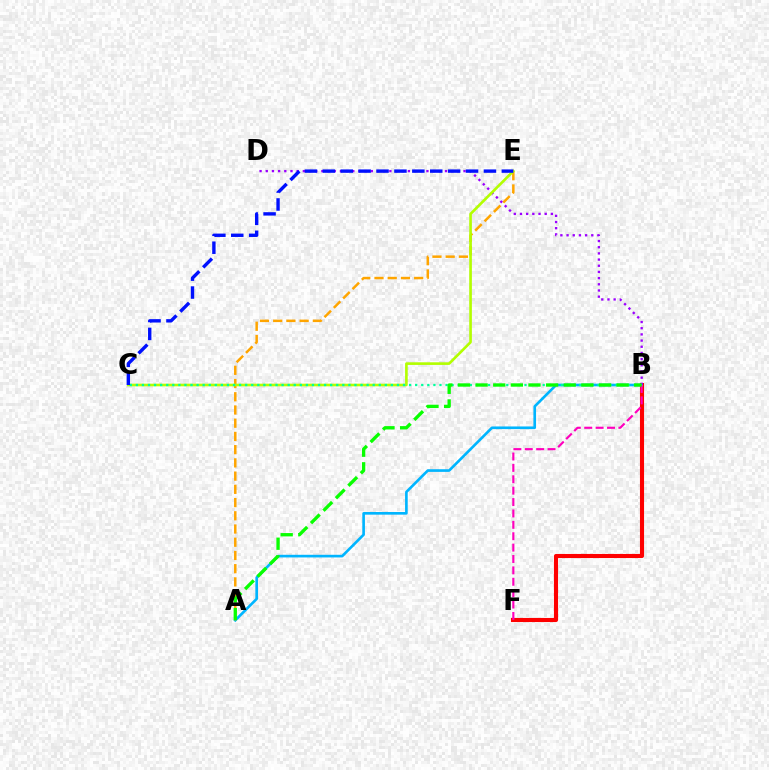{('B', 'F'): [{'color': '#ff0000', 'line_style': 'solid', 'thickness': 2.95}, {'color': '#ff00bd', 'line_style': 'dashed', 'thickness': 1.55}], ('A', 'B'): [{'color': '#00b5ff', 'line_style': 'solid', 'thickness': 1.91}, {'color': '#08ff00', 'line_style': 'dashed', 'thickness': 2.39}], ('A', 'E'): [{'color': '#ffa500', 'line_style': 'dashed', 'thickness': 1.8}], ('B', 'D'): [{'color': '#9b00ff', 'line_style': 'dotted', 'thickness': 1.68}], ('C', 'E'): [{'color': '#b3ff00', 'line_style': 'solid', 'thickness': 1.9}, {'color': '#0010ff', 'line_style': 'dashed', 'thickness': 2.43}], ('B', 'C'): [{'color': '#00ff9d', 'line_style': 'dotted', 'thickness': 1.65}]}